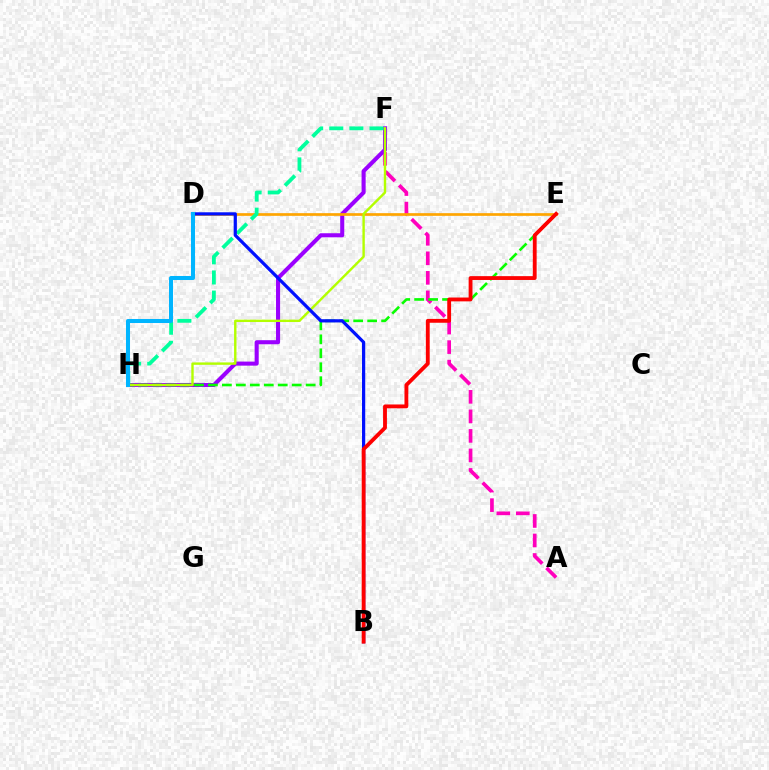{('A', 'F'): [{'color': '#ff00bd', 'line_style': 'dashed', 'thickness': 2.65}], ('F', 'H'): [{'color': '#9b00ff', 'line_style': 'solid', 'thickness': 2.93}, {'color': '#00ff9d', 'line_style': 'dashed', 'thickness': 2.73}, {'color': '#b3ff00', 'line_style': 'solid', 'thickness': 1.73}], ('D', 'E'): [{'color': '#ffa500', 'line_style': 'solid', 'thickness': 1.94}], ('E', 'H'): [{'color': '#08ff00', 'line_style': 'dashed', 'thickness': 1.9}], ('B', 'D'): [{'color': '#0010ff', 'line_style': 'solid', 'thickness': 2.31}], ('D', 'H'): [{'color': '#00b5ff', 'line_style': 'solid', 'thickness': 2.9}], ('B', 'E'): [{'color': '#ff0000', 'line_style': 'solid', 'thickness': 2.76}]}